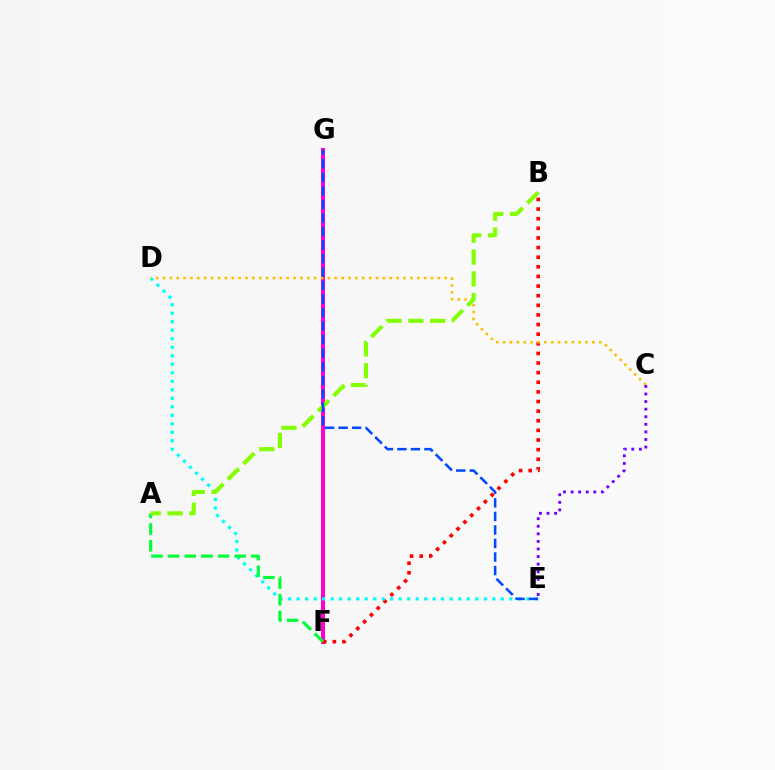{('F', 'G'): [{'color': '#ff00cf', 'line_style': 'solid', 'thickness': 2.89}], ('B', 'F'): [{'color': '#ff0000', 'line_style': 'dotted', 'thickness': 2.61}], ('D', 'E'): [{'color': '#00fff6', 'line_style': 'dotted', 'thickness': 2.31}], ('A', 'F'): [{'color': '#00ff39', 'line_style': 'dashed', 'thickness': 2.26}], ('C', 'D'): [{'color': '#ffbd00', 'line_style': 'dotted', 'thickness': 1.87}], ('A', 'B'): [{'color': '#84ff00', 'line_style': 'dashed', 'thickness': 2.96}], ('C', 'E'): [{'color': '#7200ff', 'line_style': 'dotted', 'thickness': 2.06}], ('E', 'G'): [{'color': '#004bff', 'line_style': 'dashed', 'thickness': 1.84}]}